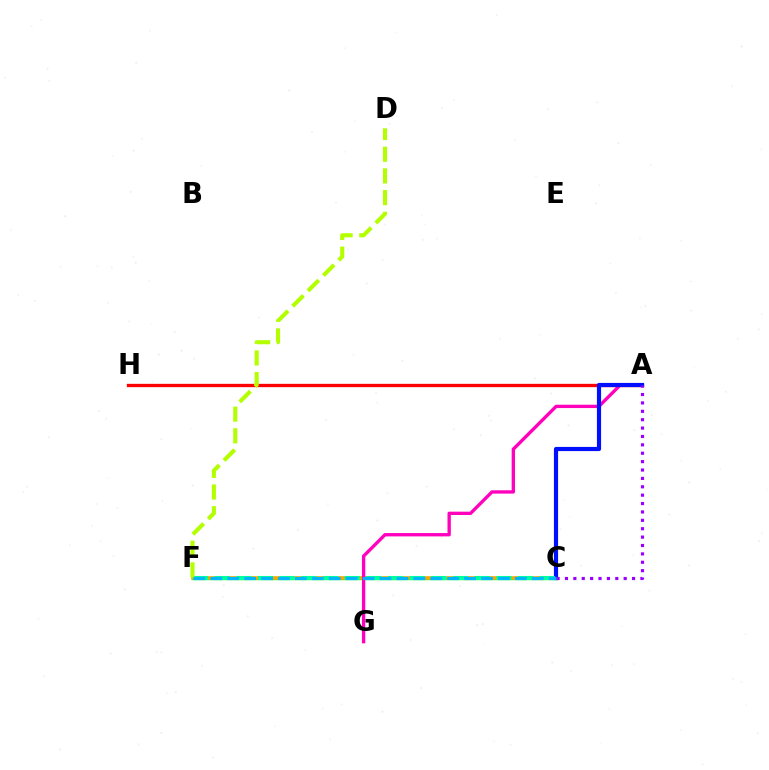{('A', 'H'): [{'color': '#ff0000', 'line_style': 'solid', 'thickness': 2.39}], ('C', 'F'): [{'color': '#08ff00', 'line_style': 'solid', 'thickness': 2.41}, {'color': '#ffa500', 'line_style': 'solid', 'thickness': 2.55}, {'color': '#00ff9d', 'line_style': 'dashed', 'thickness': 2.94}, {'color': '#00b5ff', 'line_style': 'dashed', 'thickness': 2.3}], ('A', 'G'): [{'color': '#ff00bd', 'line_style': 'solid', 'thickness': 2.4}], ('A', 'C'): [{'color': '#0010ff', 'line_style': 'solid', 'thickness': 3.0}, {'color': '#9b00ff', 'line_style': 'dotted', 'thickness': 2.28}], ('D', 'F'): [{'color': '#b3ff00', 'line_style': 'dashed', 'thickness': 2.95}]}